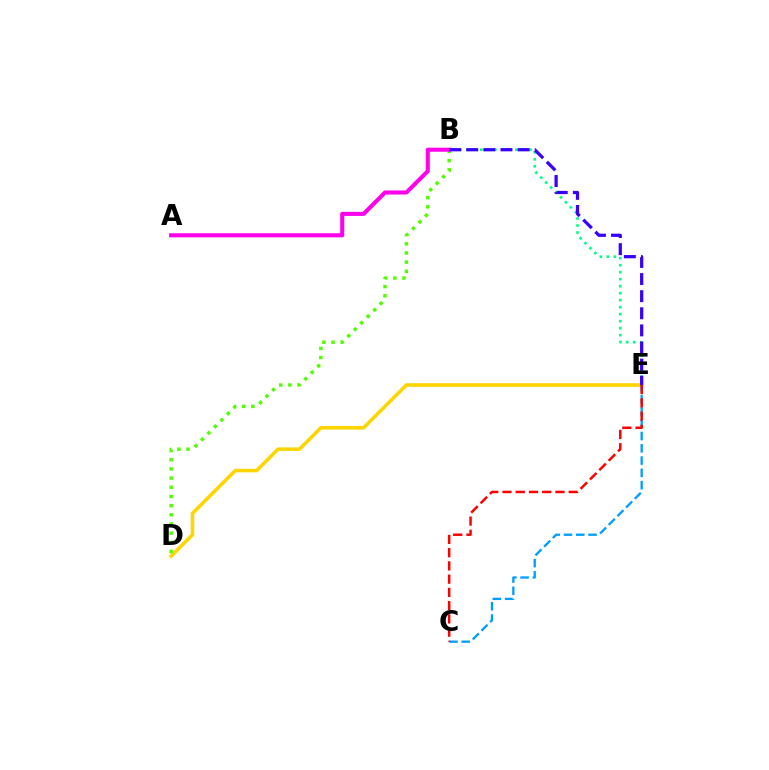{('B', 'E'): [{'color': '#00ff86', 'line_style': 'dotted', 'thickness': 1.9}, {'color': '#3700ff', 'line_style': 'dashed', 'thickness': 2.32}], ('D', 'E'): [{'color': '#ffd500', 'line_style': 'solid', 'thickness': 2.57}], ('C', 'E'): [{'color': '#009eff', 'line_style': 'dashed', 'thickness': 1.67}, {'color': '#ff0000', 'line_style': 'dashed', 'thickness': 1.8}], ('B', 'D'): [{'color': '#4fff00', 'line_style': 'dotted', 'thickness': 2.49}], ('A', 'B'): [{'color': '#ff00ed', 'line_style': 'solid', 'thickness': 2.93}]}